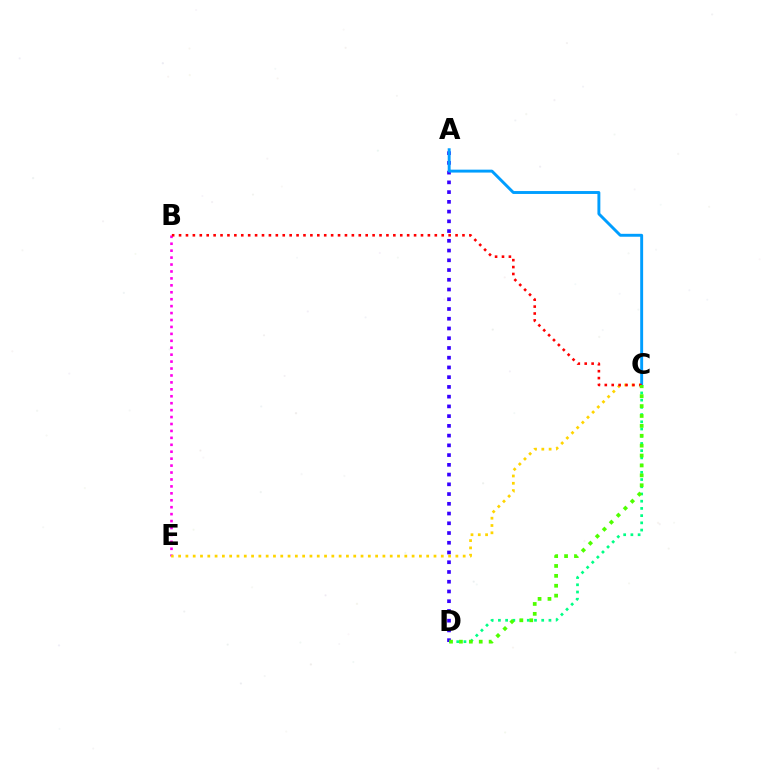{('C', 'D'): [{'color': '#00ff86', 'line_style': 'dotted', 'thickness': 1.96}, {'color': '#4fff00', 'line_style': 'dotted', 'thickness': 2.69}], ('A', 'D'): [{'color': '#3700ff', 'line_style': 'dotted', 'thickness': 2.65}], ('B', 'E'): [{'color': '#ff00ed', 'line_style': 'dotted', 'thickness': 1.88}], ('C', 'E'): [{'color': '#ffd500', 'line_style': 'dotted', 'thickness': 1.98}], ('A', 'C'): [{'color': '#009eff', 'line_style': 'solid', 'thickness': 2.1}], ('B', 'C'): [{'color': '#ff0000', 'line_style': 'dotted', 'thickness': 1.88}]}